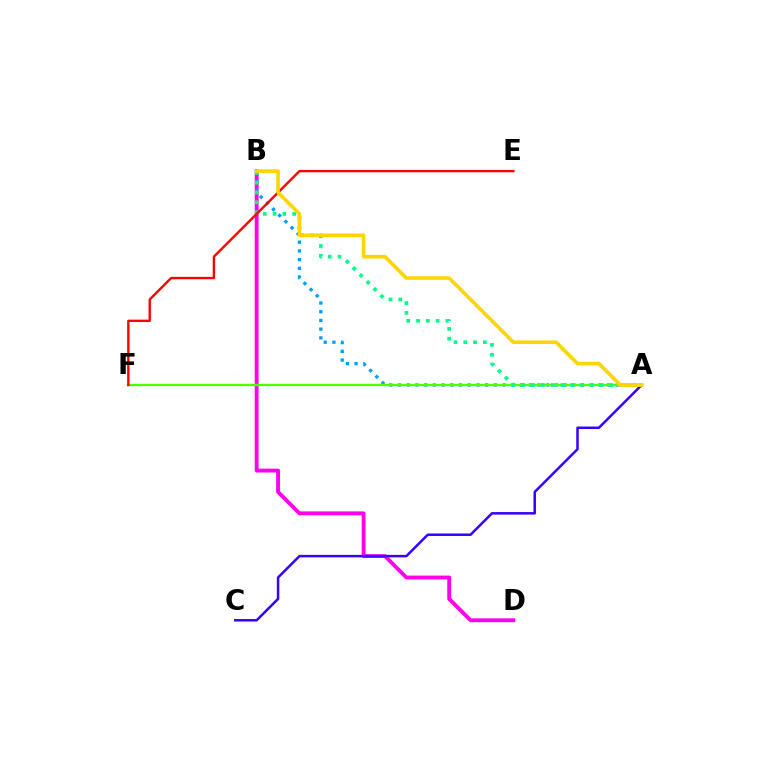{('B', 'D'): [{'color': '#ff00ed', 'line_style': 'solid', 'thickness': 2.77}], ('A', 'B'): [{'color': '#009eff', 'line_style': 'dotted', 'thickness': 2.37}, {'color': '#00ff86', 'line_style': 'dotted', 'thickness': 2.66}, {'color': '#ffd500', 'line_style': 'solid', 'thickness': 2.59}], ('A', 'C'): [{'color': '#3700ff', 'line_style': 'solid', 'thickness': 1.8}], ('A', 'F'): [{'color': '#4fff00', 'line_style': 'solid', 'thickness': 1.7}], ('E', 'F'): [{'color': '#ff0000', 'line_style': 'solid', 'thickness': 1.72}]}